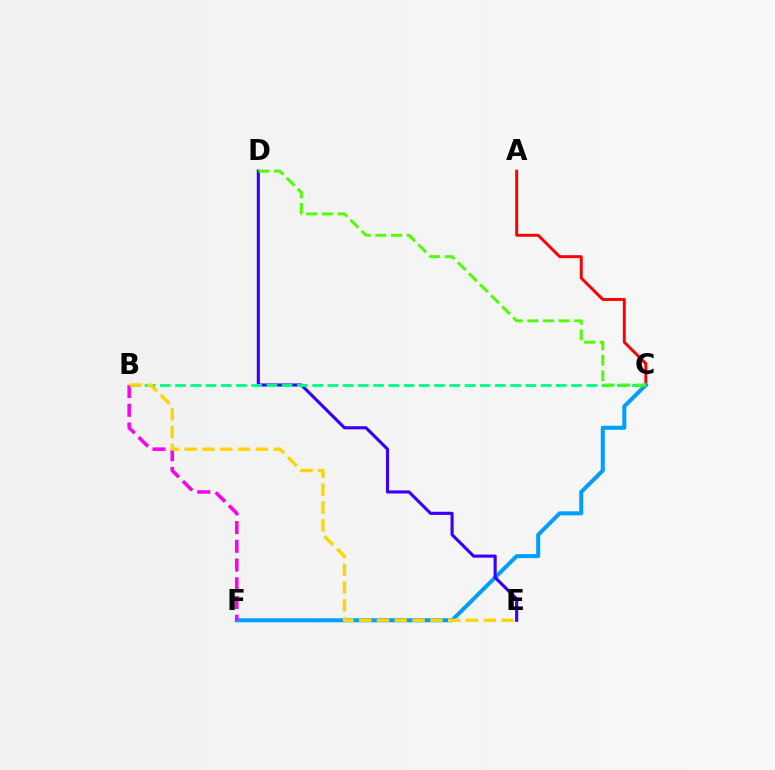{('A', 'C'): [{'color': '#ff0000', 'line_style': 'solid', 'thickness': 2.12}], ('C', 'F'): [{'color': '#009eff', 'line_style': 'solid', 'thickness': 2.89}], ('D', 'E'): [{'color': '#3700ff', 'line_style': 'solid', 'thickness': 2.25}], ('B', 'F'): [{'color': '#ff00ed', 'line_style': 'dashed', 'thickness': 2.54}], ('B', 'C'): [{'color': '#00ff86', 'line_style': 'dashed', 'thickness': 2.07}], ('B', 'E'): [{'color': '#ffd500', 'line_style': 'dashed', 'thickness': 2.42}], ('C', 'D'): [{'color': '#4fff00', 'line_style': 'dashed', 'thickness': 2.12}]}